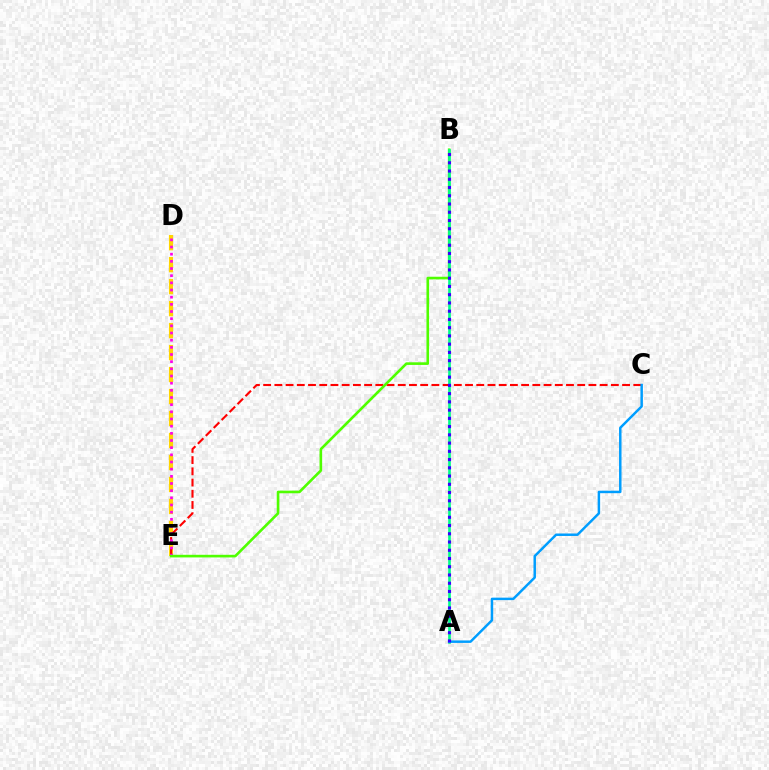{('D', 'E'): [{'color': '#ffd500', 'line_style': 'dashed', 'thickness': 2.99}, {'color': '#ff00ed', 'line_style': 'dotted', 'thickness': 1.95}], ('C', 'E'): [{'color': '#ff0000', 'line_style': 'dashed', 'thickness': 1.52}], ('B', 'E'): [{'color': '#4fff00', 'line_style': 'solid', 'thickness': 1.89}], ('A', 'B'): [{'color': '#00ff86', 'line_style': 'solid', 'thickness': 1.91}, {'color': '#3700ff', 'line_style': 'dotted', 'thickness': 2.24}], ('A', 'C'): [{'color': '#009eff', 'line_style': 'solid', 'thickness': 1.78}]}